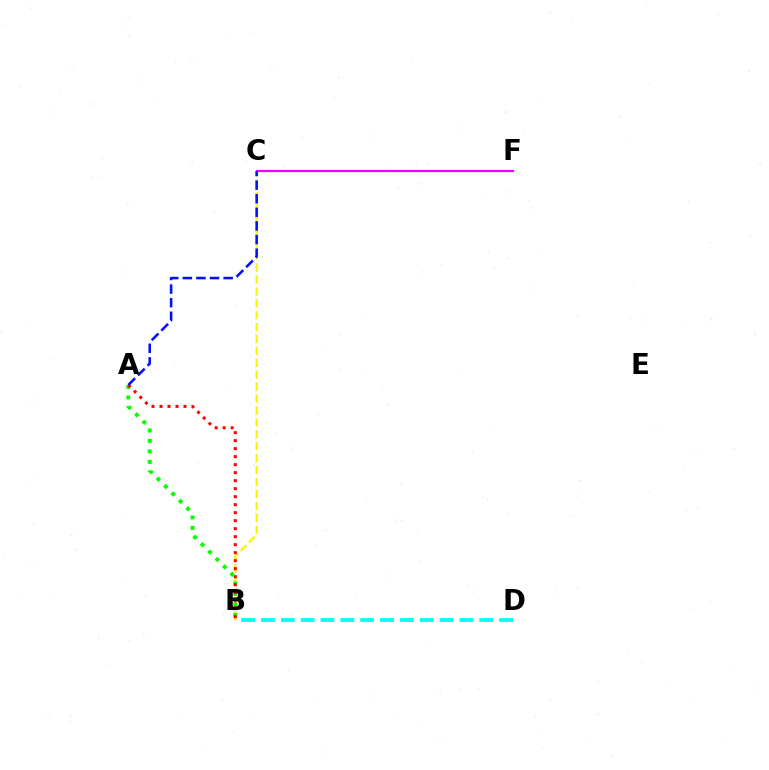{('B', 'C'): [{'color': '#fcf500', 'line_style': 'dashed', 'thickness': 1.62}], ('A', 'B'): [{'color': '#08ff00', 'line_style': 'dotted', 'thickness': 2.84}, {'color': '#ff0000', 'line_style': 'dotted', 'thickness': 2.17}], ('C', 'F'): [{'color': '#ee00ff', 'line_style': 'solid', 'thickness': 1.58}], ('B', 'D'): [{'color': '#00fff6', 'line_style': 'dashed', 'thickness': 2.7}], ('A', 'C'): [{'color': '#0010ff', 'line_style': 'dashed', 'thickness': 1.85}]}